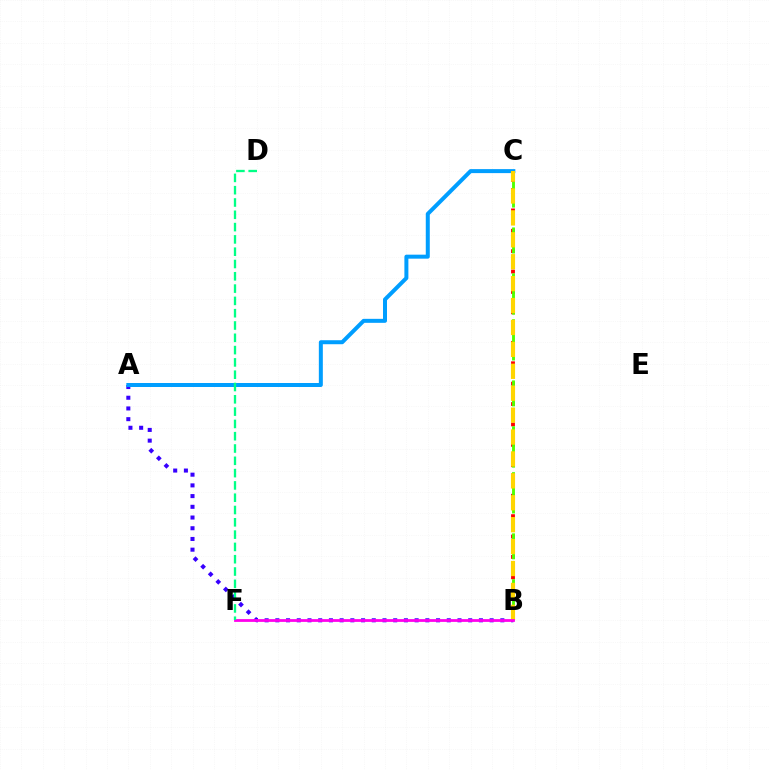{('B', 'C'): [{'color': '#ff0000', 'line_style': 'dotted', 'thickness': 2.77}, {'color': '#4fff00', 'line_style': 'dashed', 'thickness': 2.08}, {'color': '#ffd500', 'line_style': 'dashed', 'thickness': 2.98}], ('A', 'B'): [{'color': '#3700ff', 'line_style': 'dotted', 'thickness': 2.91}], ('A', 'C'): [{'color': '#009eff', 'line_style': 'solid', 'thickness': 2.88}], ('B', 'F'): [{'color': '#ff00ed', 'line_style': 'solid', 'thickness': 2.0}], ('D', 'F'): [{'color': '#00ff86', 'line_style': 'dashed', 'thickness': 1.67}]}